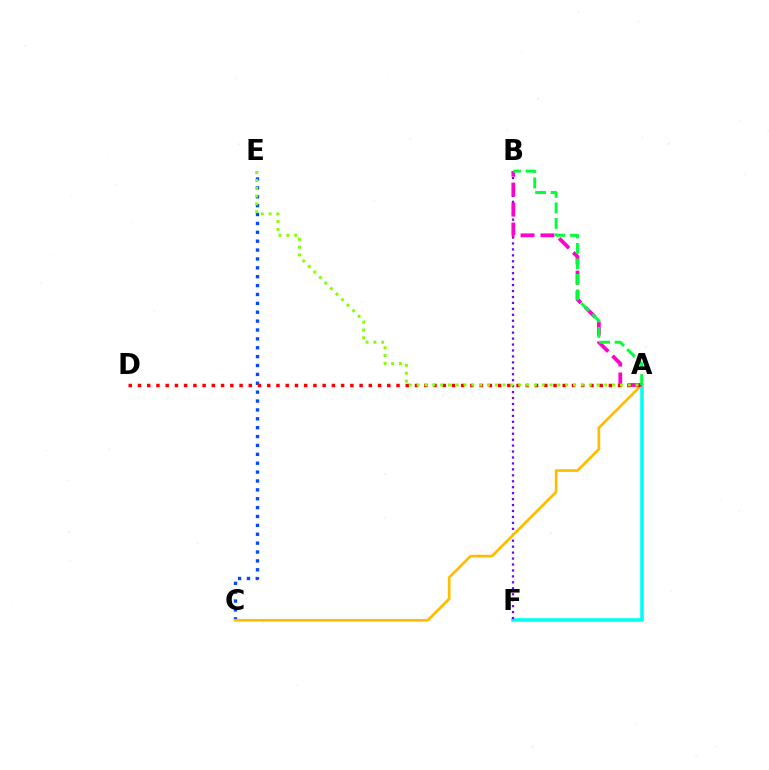{('A', 'F'): [{'color': '#00fff6', 'line_style': 'solid', 'thickness': 2.59}], ('C', 'E'): [{'color': '#004bff', 'line_style': 'dotted', 'thickness': 2.41}], ('B', 'F'): [{'color': '#7200ff', 'line_style': 'dotted', 'thickness': 1.62}], ('A', 'C'): [{'color': '#ffbd00', 'line_style': 'solid', 'thickness': 1.92}], ('A', 'B'): [{'color': '#ff00cf', 'line_style': 'dashed', 'thickness': 2.71}, {'color': '#00ff39', 'line_style': 'dashed', 'thickness': 2.1}], ('A', 'D'): [{'color': '#ff0000', 'line_style': 'dotted', 'thickness': 2.51}], ('A', 'E'): [{'color': '#84ff00', 'line_style': 'dotted', 'thickness': 2.12}]}